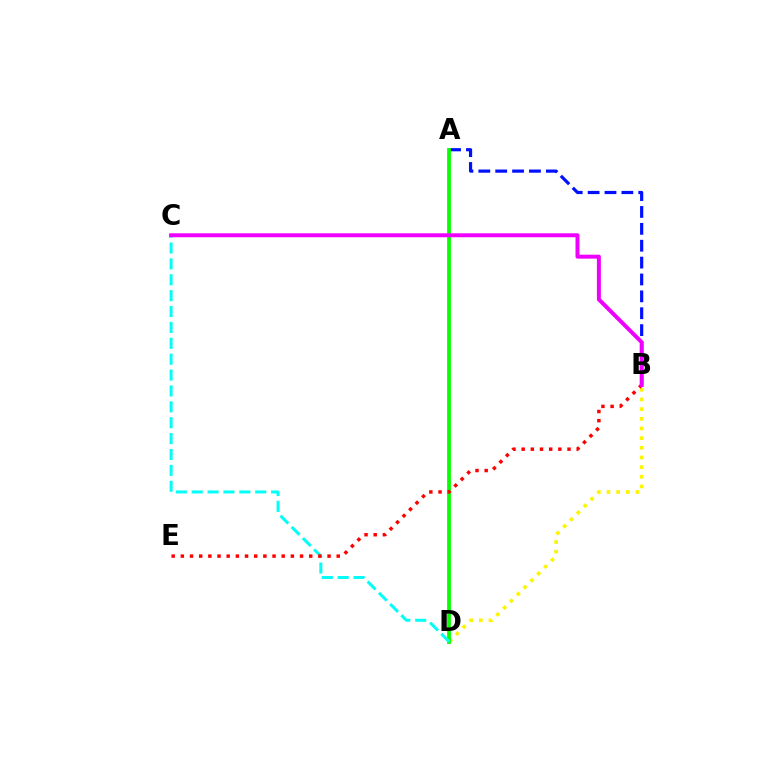{('B', 'D'): [{'color': '#fcf500', 'line_style': 'dotted', 'thickness': 2.63}], ('A', 'B'): [{'color': '#0010ff', 'line_style': 'dashed', 'thickness': 2.29}], ('A', 'D'): [{'color': '#08ff00', 'line_style': 'solid', 'thickness': 2.71}], ('C', 'D'): [{'color': '#00fff6', 'line_style': 'dashed', 'thickness': 2.16}], ('B', 'E'): [{'color': '#ff0000', 'line_style': 'dotted', 'thickness': 2.49}], ('B', 'C'): [{'color': '#ee00ff', 'line_style': 'solid', 'thickness': 2.86}]}